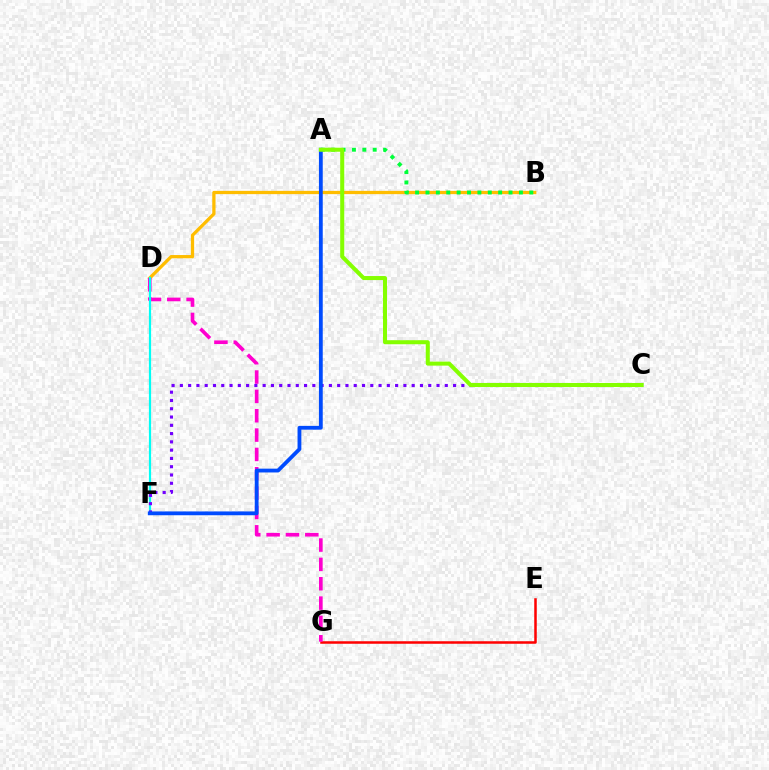{('E', 'G'): [{'color': '#ff0000', 'line_style': 'solid', 'thickness': 1.81}], ('B', 'D'): [{'color': '#ffbd00', 'line_style': 'solid', 'thickness': 2.35}], ('D', 'G'): [{'color': '#ff00cf', 'line_style': 'dashed', 'thickness': 2.63}], ('A', 'B'): [{'color': '#00ff39', 'line_style': 'dotted', 'thickness': 2.82}], ('D', 'F'): [{'color': '#00fff6', 'line_style': 'solid', 'thickness': 1.58}], ('C', 'F'): [{'color': '#7200ff', 'line_style': 'dotted', 'thickness': 2.25}], ('A', 'F'): [{'color': '#004bff', 'line_style': 'solid', 'thickness': 2.74}], ('A', 'C'): [{'color': '#84ff00', 'line_style': 'solid', 'thickness': 2.9}]}